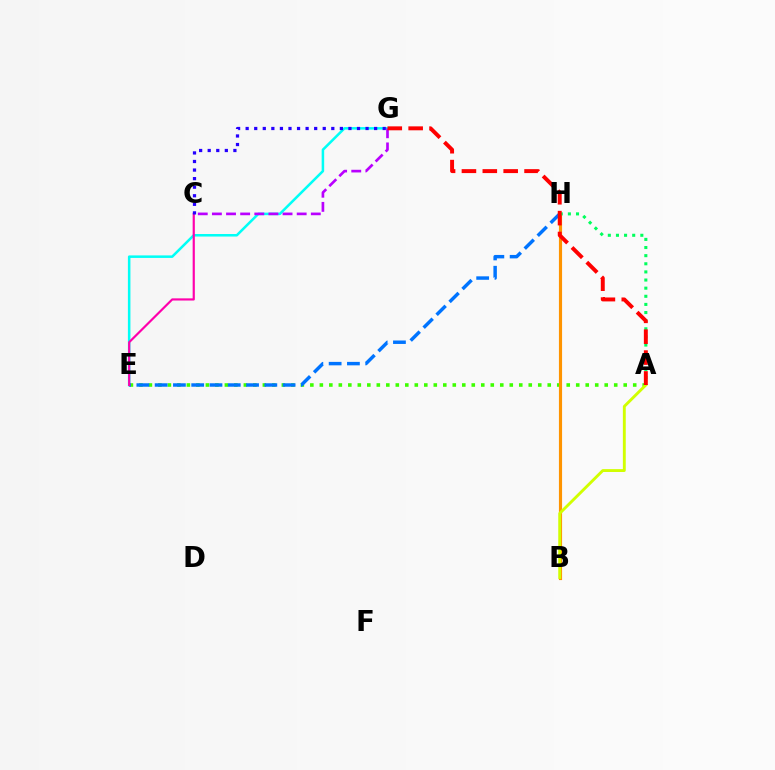{('A', 'E'): [{'color': '#3dff00', 'line_style': 'dotted', 'thickness': 2.58}], ('E', 'G'): [{'color': '#00fff6', 'line_style': 'solid', 'thickness': 1.82}], ('B', 'H'): [{'color': '#ff9400', 'line_style': 'solid', 'thickness': 2.27}], ('E', 'H'): [{'color': '#0074ff', 'line_style': 'dashed', 'thickness': 2.48}], ('A', 'B'): [{'color': '#d1ff00', 'line_style': 'solid', 'thickness': 2.07}], ('A', 'H'): [{'color': '#00ff5c', 'line_style': 'dotted', 'thickness': 2.21}], ('C', 'E'): [{'color': '#ff00ac', 'line_style': 'solid', 'thickness': 1.57}], ('C', 'G'): [{'color': '#b900ff', 'line_style': 'dashed', 'thickness': 1.92}, {'color': '#2500ff', 'line_style': 'dotted', 'thickness': 2.33}], ('A', 'G'): [{'color': '#ff0000', 'line_style': 'dashed', 'thickness': 2.84}]}